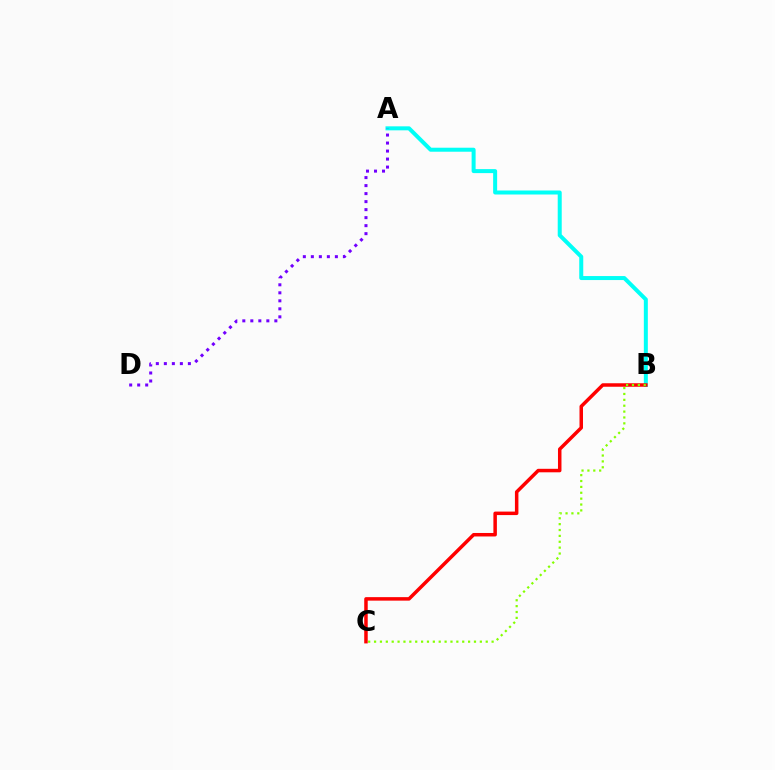{('A', 'B'): [{'color': '#00fff6', 'line_style': 'solid', 'thickness': 2.88}], ('B', 'C'): [{'color': '#ff0000', 'line_style': 'solid', 'thickness': 2.52}, {'color': '#84ff00', 'line_style': 'dotted', 'thickness': 1.6}], ('A', 'D'): [{'color': '#7200ff', 'line_style': 'dotted', 'thickness': 2.18}]}